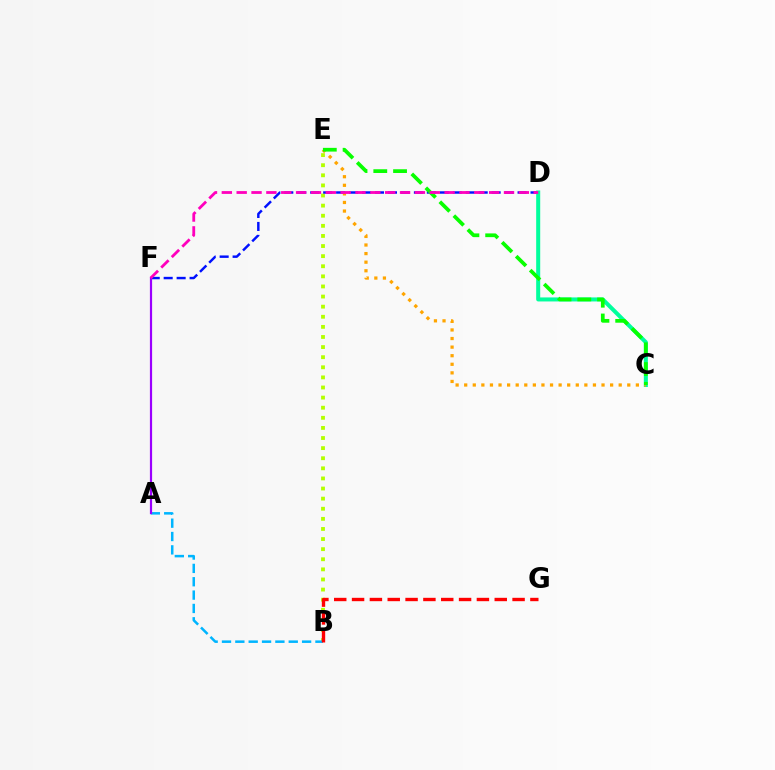{('B', 'E'): [{'color': '#b3ff00', 'line_style': 'dotted', 'thickness': 2.75}], ('D', 'F'): [{'color': '#0010ff', 'line_style': 'dashed', 'thickness': 1.76}, {'color': '#ff00bd', 'line_style': 'dashed', 'thickness': 2.02}], ('A', 'B'): [{'color': '#00b5ff', 'line_style': 'dashed', 'thickness': 1.81}], ('C', 'D'): [{'color': '#00ff9d', 'line_style': 'solid', 'thickness': 2.9}], ('C', 'E'): [{'color': '#ffa500', 'line_style': 'dotted', 'thickness': 2.33}, {'color': '#08ff00', 'line_style': 'dashed', 'thickness': 2.68}], ('B', 'G'): [{'color': '#ff0000', 'line_style': 'dashed', 'thickness': 2.42}], ('A', 'F'): [{'color': '#9b00ff', 'line_style': 'solid', 'thickness': 1.58}]}